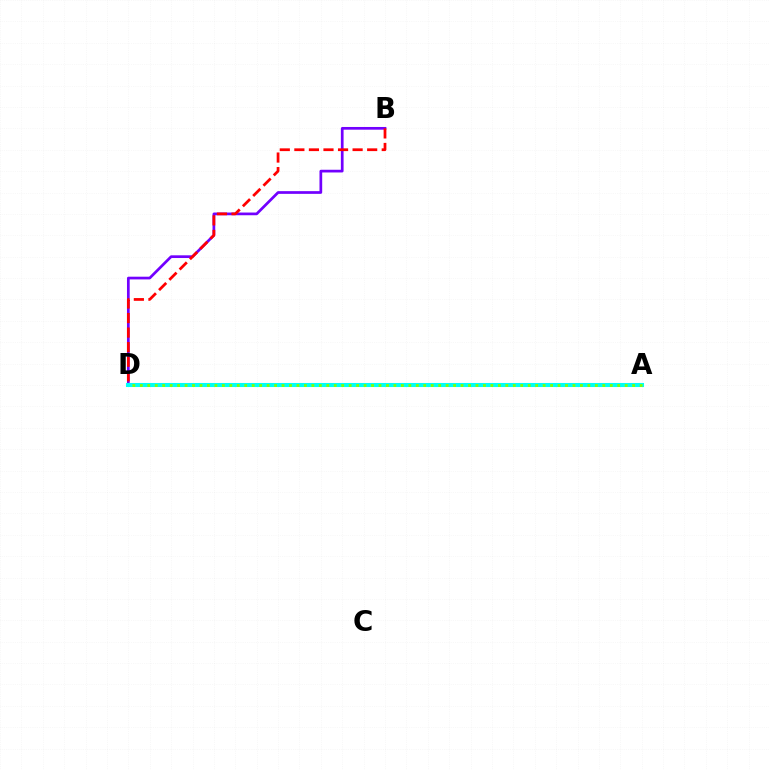{('B', 'D'): [{'color': '#7200ff', 'line_style': 'solid', 'thickness': 1.95}, {'color': '#ff0000', 'line_style': 'dashed', 'thickness': 1.98}], ('A', 'D'): [{'color': '#00fff6', 'line_style': 'solid', 'thickness': 2.93}, {'color': '#84ff00', 'line_style': 'dotted', 'thickness': 2.03}]}